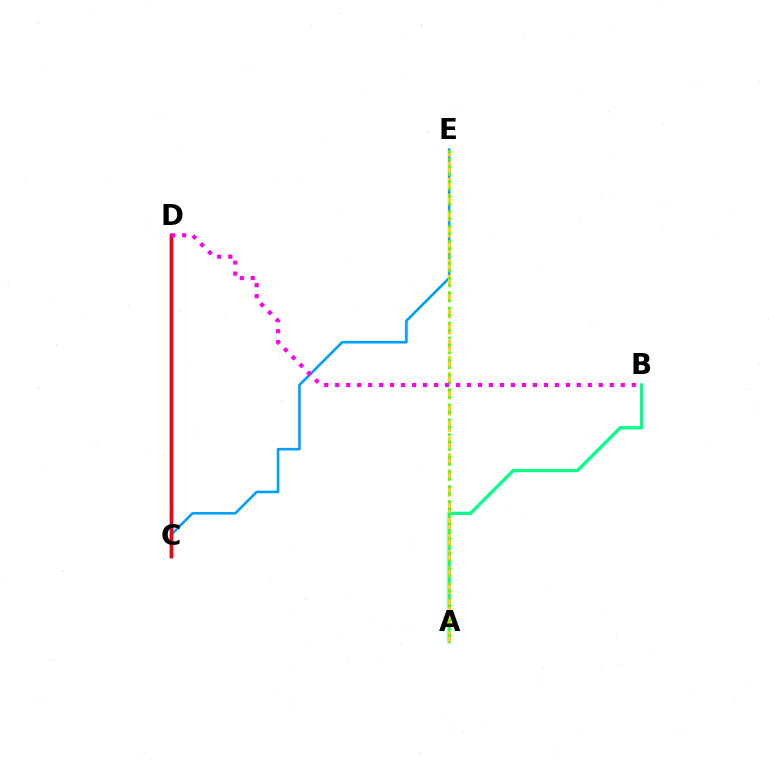{('A', 'B'): [{'color': '#00ff86', 'line_style': 'solid', 'thickness': 2.35}], ('C', 'E'): [{'color': '#009eff', 'line_style': 'solid', 'thickness': 1.86}], ('A', 'E'): [{'color': '#ffd500', 'line_style': 'dashed', 'thickness': 2.2}, {'color': '#4fff00', 'line_style': 'dotted', 'thickness': 2.02}], ('C', 'D'): [{'color': '#3700ff', 'line_style': 'solid', 'thickness': 2.44}, {'color': '#ff0000', 'line_style': 'solid', 'thickness': 2.44}], ('B', 'D'): [{'color': '#ff00ed', 'line_style': 'dotted', 'thickness': 2.98}]}